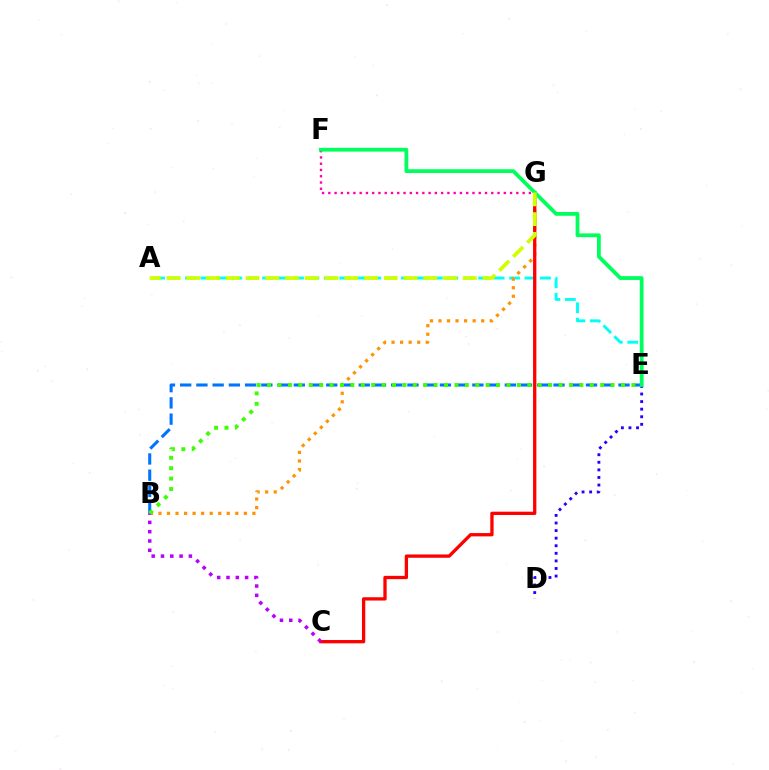{('A', 'E'): [{'color': '#00fff6', 'line_style': 'dashed', 'thickness': 2.1}], ('B', 'G'): [{'color': '#ff9400', 'line_style': 'dotted', 'thickness': 2.32}], ('C', 'G'): [{'color': '#ff0000', 'line_style': 'solid', 'thickness': 2.38}], ('D', 'E'): [{'color': '#2500ff', 'line_style': 'dotted', 'thickness': 2.06}], ('B', 'E'): [{'color': '#0074ff', 'line_style': 'dashed', 'thickness': 2.21}, {'color': '#3dff00', 'line_style': 'dotted', 'thickness': 2.83}], ('B', 'C'): [{'color': '#b900ff', 'line_style': 'dotted', 'thickness': 2.53}], ('F', 'G'): [{'color': '#ff00ac', 'line_style': 'dotted', 'thickness': 1.7}], ('E', 'F'): [{'color': '#00ff5c', 'line_style': 'solid', 'thickness': 2.73}], ('A', 'G'): [{'color': '#d1ff00', 'line_style': 'dashed', 'thickness': 2.68}]}